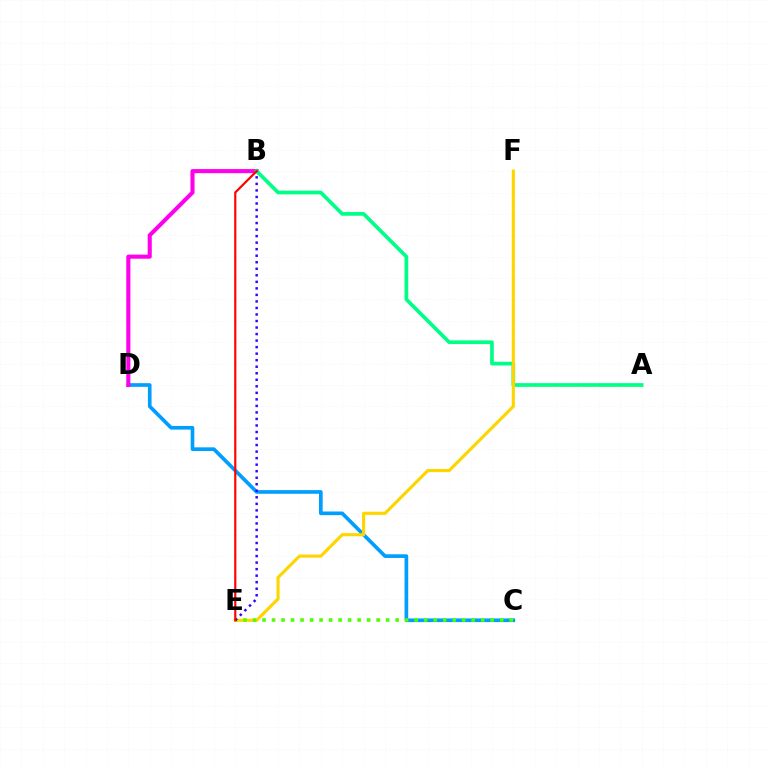{('C', 'D'): [{'color': '#009eff', 'line_style': 'solid', 'thickness': 2.63}], ('B', 'D'): [{'color': '#ff00ed', 'line_style': 'solid', 'thickness': 2.95}], ('A', 'B'): [{'color': '#00ff86', 'line_style': 'solid', 'thickness': 2.67}], ('E', 'F'): [{'color': '#ffd500', 'line_style': 'solid', 'thickness': 2.25}], ('C', 'E'): [{'color': '#4fff00', 'line_style': 'dotted', 'thickness': 2.58}], ('B', 'E'): [{'color': '#3700ff', 'line_style': 'dotted', 'thickness': 1.77}, {'color': '#ff0000', 'line_style': 'solid', 'thickness': 1.57}]}